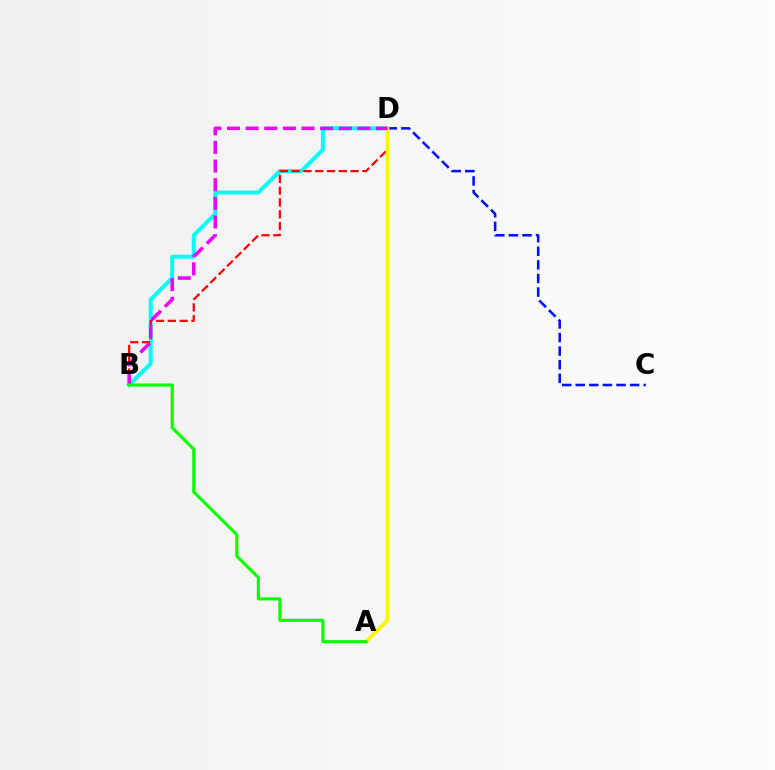{('B', 'D'): [{'color': '#00fff6', 'line_style': 'solid', 'thickness': 2.89}, {'color': '#ff0000', 'line_style': 'dashed', 'thickness': 1.6}, {'color': '#ee00ff', 'line_style': 'dashed', 'thickness': 2.53}], ('C', 'D'): [{'color': '#0010ff', 'line_style': 'dashed', 'thickness': 1.85}], ('A', 'D'): [{'color': '#fcf500', 'line_style': 'solid', 'thickness': 2.61}], ('A', 'B'): [{'color': '#08ff00', 'line_style': 'solid', 'thickness': 2.24}]}